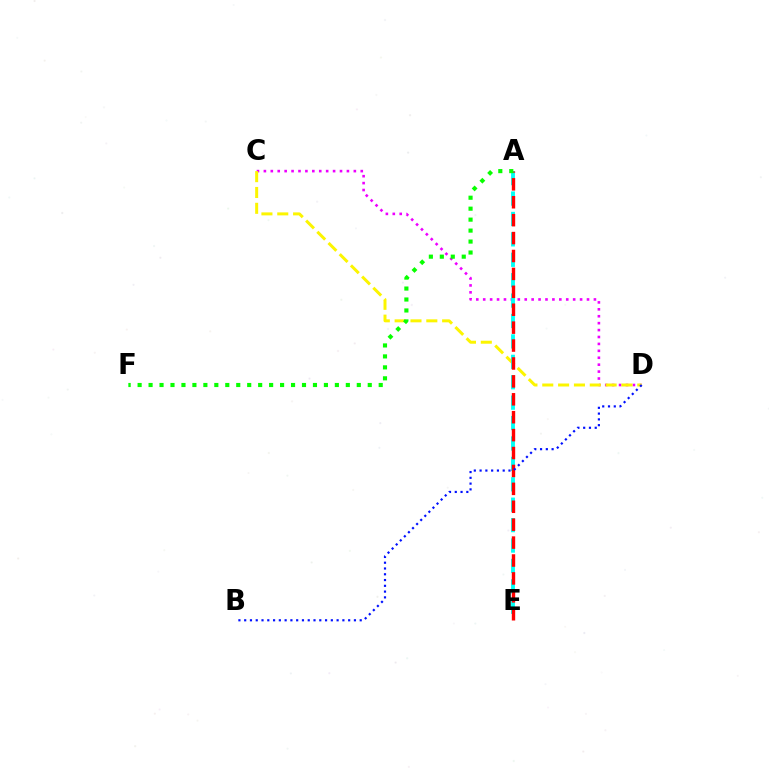{('C', 'D'): [{'color': '#ee00ff', 'line_style': 'dotted', 'thickness': 1.88}, {'color': '#fcf500', 'line_style': 'dashed', 'thickness': 2.15}], ('A', 'E'): [{'color': '#00fff6', 'line_style': 'dashed', 'thickness': 2.77}, {'color': '#ff0000', 'line_style': 'dashed', 'thickness': 2.43}], ('B', 'D'): [{'color': '#0010ff', 'line_style': 'dotted', 'thickness': 1.57}], ('A', 'F'): [{'color': '#08ff00', 'line_style': 'dotted', 'thickness': 2.98}]}